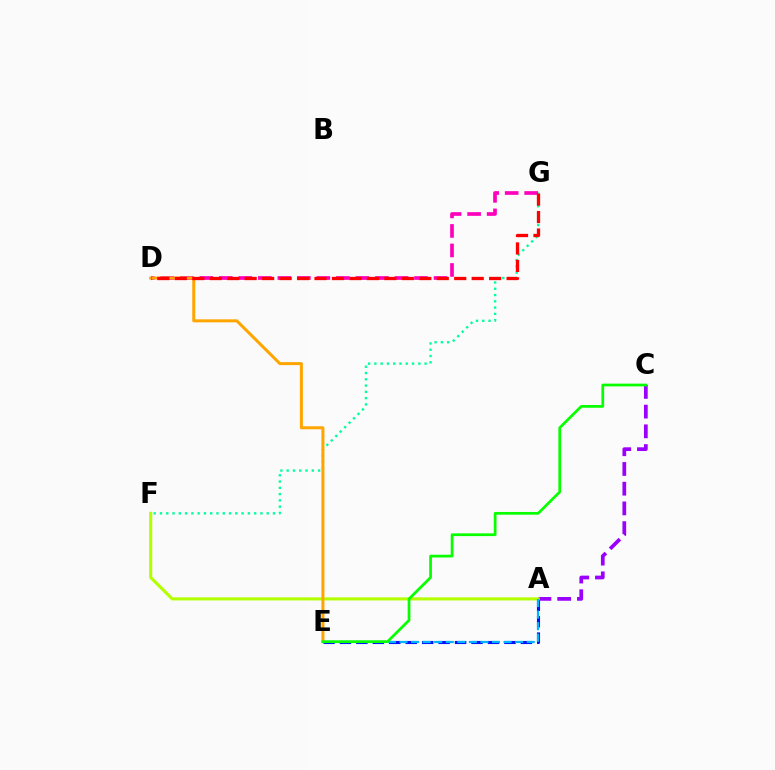{('A', 'C'): [{'color': '#9b00ff', 'line_style': 'dashed', 'thickness': 2.68}], ('A', 'E'): [{'color': '#0010ff', 'line_style': 'dashed', 'thickness': 2.24}, {'color': '#00b5ff', 'line_style': 'dashed', 'thickness': 1.57}], ('F', 'G'): [{'color': '#00ff9d', 'line_style': 'dotted', 'thickness': 1.71}], ('D', 'G'): [{'color': '#ff00bd', 'line_style': 'dashed', 'thickness': 2.65}, {'color': '#ff0000', 'line_style': 'dashed', 'thickness': 2.37}], ('A', 'F'): [{'color': '#b3ff00', 'line_style': 'solid', 'thickness': 2.24}], ('D', 'E'): [{'color': '#ffa500', 'line_style': 'solid', 'thickness': 2.16}], ('C', 'E'): [{'color': '#08ff00', 'line_style': 'solid', 'thickness': 1.97}]}